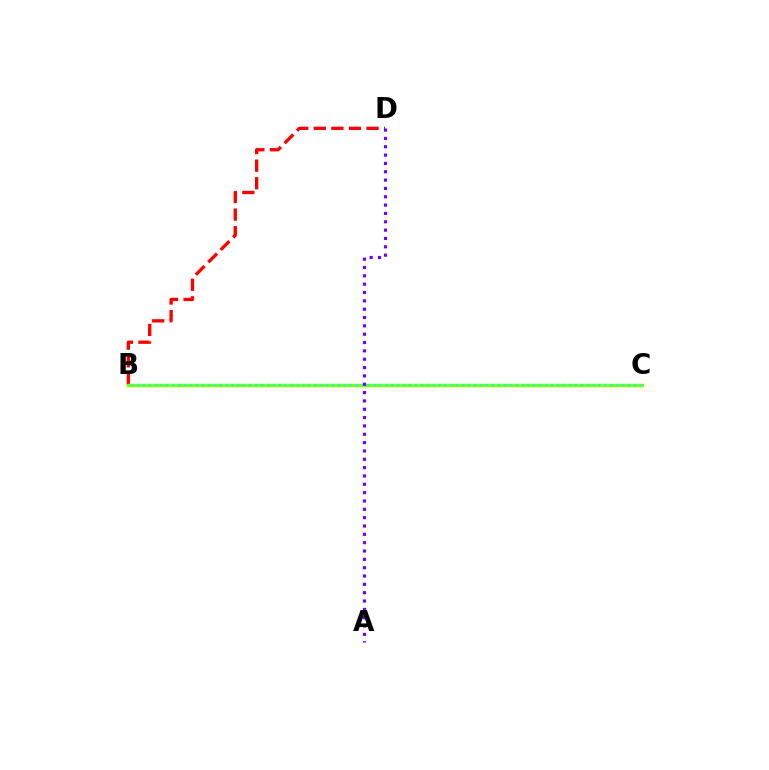{('B', 'D'): [{'color': '#ff0000', 'line_style': 'dashed', 'thickness': 2.39}], ('B', 'C'): [{'color': '#84ff00', 'line_style': 'solid', 'thickness': 2.45}, {'color': '#00fff6', 'line_style': 'dotted', 'thickness': 1.61}], ('A', 'D'): [{'color': '#7200ff', 'line_style': 'dotted', 'thickness': 2.27}]}